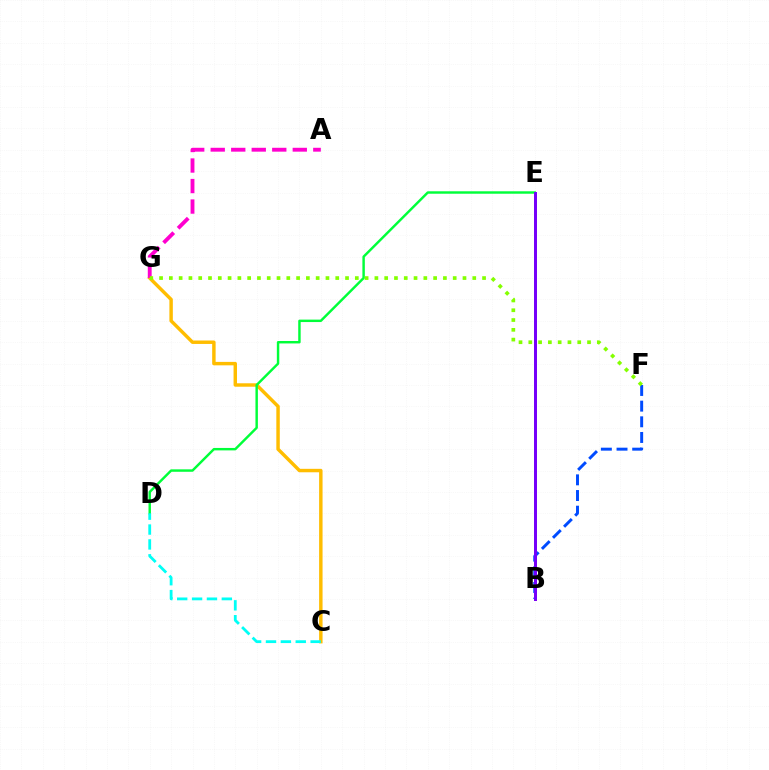{('C', 'G'): [{'color': '#ffbd00', 'line_style': 'solid', 'thickness': 2.48}], ('B', 'E'): [{'color': '#ff0000', 'line_style': 'solid', 'thickness': 2.0}, {'color': '#7200ff', 'line_style': 'solid', 'thickness': 2.1}], ('A', 'G'): [{'color': '#ff00cf', 'line_style': 'dashed', 'thickness': 2.79}], ('D', 'E'): [{'color': '#00ff39', 'line_style': 'solid', 'thickness': 1.76}], ('B', 'F'): [{'color': '#004bff', 'line_style': 'dashed', 'thickness': 2.13}], ('C', 'D'): [{'color': '#00fff6', 'line_style': 'dashed', 'thickness': 2.02}], ('F', 'G'): [{'color': '#84ff00', 'line_style': 'dotted', 'thickness': 2.66}]}